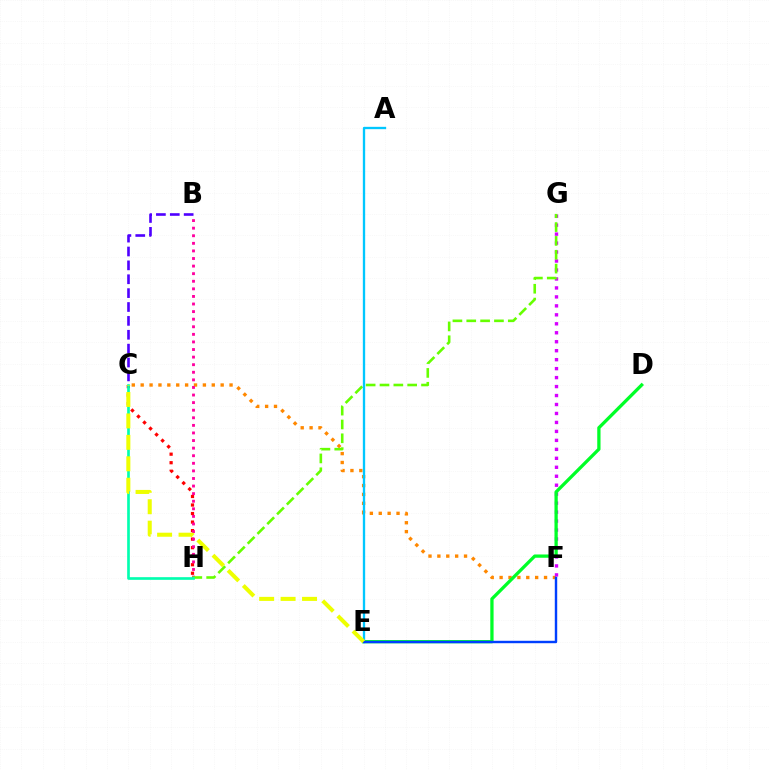{('C', 'F'): [{'color': '#ff8800', 'line_style': 'dotted', 'thickness': 2.41}], ('C', 'H'): [{'color': '#ff0000', 'line_style': 'dotted', 'thickness': 2.32}, {'color': '#00ffaf', 'line_style': 'solid', 'thickness': 1.92}], ('F', 'G'): [{'color': '#d600ff', 'line_style': 'dotted', 'thickness': 2.44}], ('B', 'C'): [{'color': '#4f00ff', 'line_style': 'dashed', 'thickness': 1.89}], ('D', 'E'): [{'color': '#00ff27', 'line_style': 'solid', 'thickness': 2.36}], ('B', 'H'): [{'color': '#ff00a0', 'line_style': 'dotted', 'thickness': 2.06}], ('G', 'H'): [{'color': '#66ff00', 'line_style': 'dashed', 'thickness': 1.88}], ('A', 'E'): [{'color': '#00c7ff', 'line_style': 'solid', 'thickness': 1.68}], ('E', 'F'): [{'color': '#003fff', 'line_style': 'solid', 'thickness': 1.74}], ('C', 'E'): [{'color': '#eeff00', 'line_style': 'dashed', 'thickness': 2.91}]}